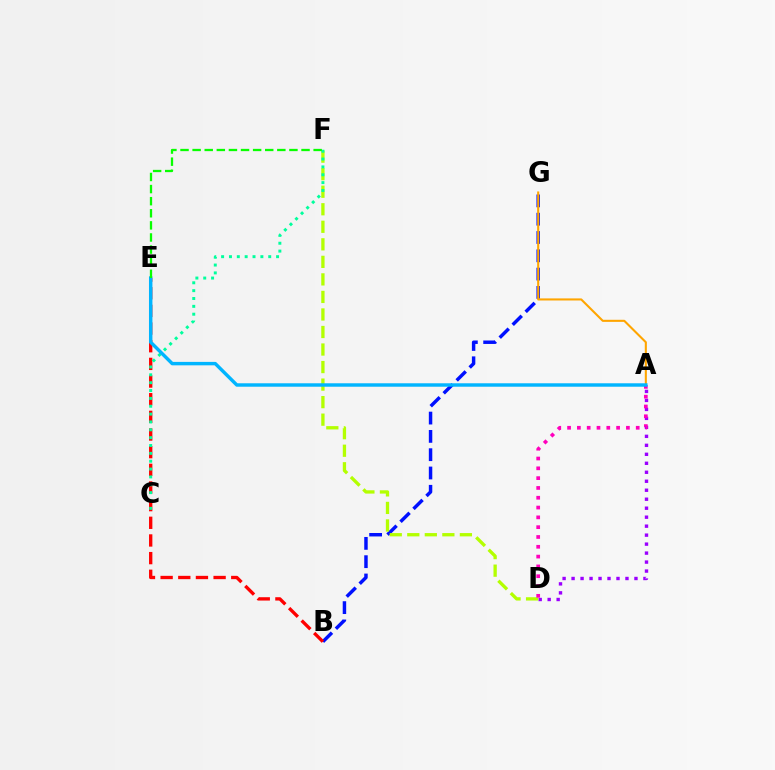{('B', 'G'): [{'color': '#0010ff', 'line_style': 'dashed', 'thickness': 2.49}], ('B', 'E'): [{'color': '#ff0000', 'line_style': 'dashed', 'thickness': 2.4}], ('A', 'D'): [{'color': '#9b00ff', 'line_style': 'dotted', 'thickness': 2.44}, {'color': '#ff00bd', 'line_style': 'dotted', 'thickness': 2.66}], ('A', 'G'): [{'color': '#ffa500', 'line_style': 'solid', 'thickness': 1.5}], ('D', 'F'): [{'color': '#b3ff00', 'line_style': 'dashed', 'thickness': 2.38}], ('C', 'F'): [{'color': '#00ff9d', 'line_style': 'dotted', 'thickness': 2.13}], ('A', 'E'): [{'color': '#00b5ff', 'line_style': 'solid', 'thickness': 2.47}], ('E', 'F'): [{'color': '#08ff00', 'line_style': 'dashed', 'thickness': 1.64}]}